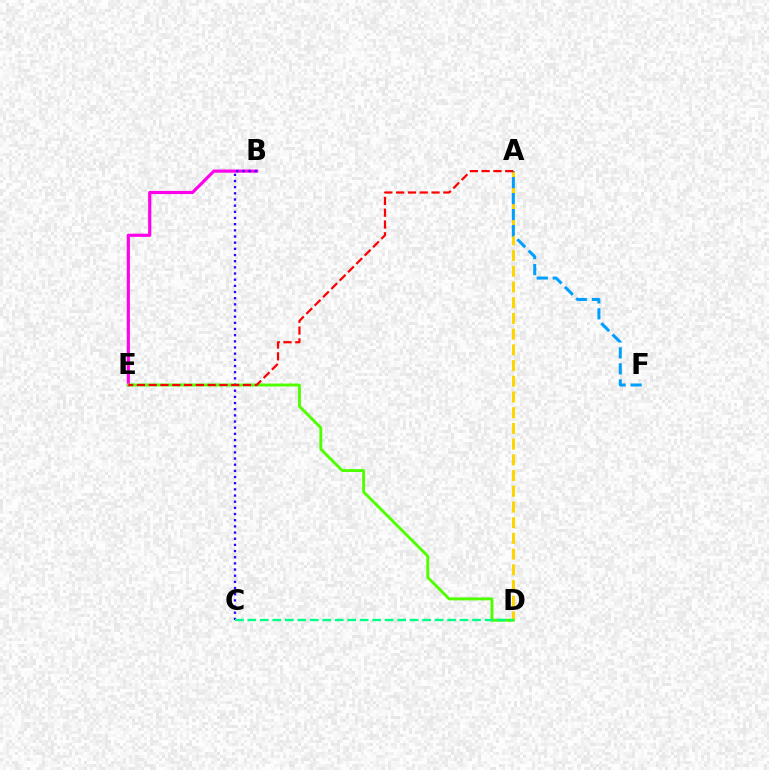{('A', 'D'): [{'color': '#ffd500', 'line_style': 'dashed', 'thickness': 2.13}], ('B', 'E'): [{'color': '#ff00ed', 'line_style': 'solid', 'thickness': 2.27}], ('B', 'C'): [{'color': '#3700ff', 'line_style': 'dotted', 'thickness': 1.68}], ('D', 'E'): [{'color': '#4fff00', 'line_style': 'solid', 'thickness': 2.09}], ('A', 'F'): [{'color': '#009eff', 'line_style': 'dashed', 'thickness': 2.17}], ('A', 'E'): [{'color': '#ff0000', 'line_style': 'dashed', 'thickness': 1.6}], ('C', 'D'): [{'color': '#00ff86', 'line_style': 'dashed', 'thickness': 1.7}]}